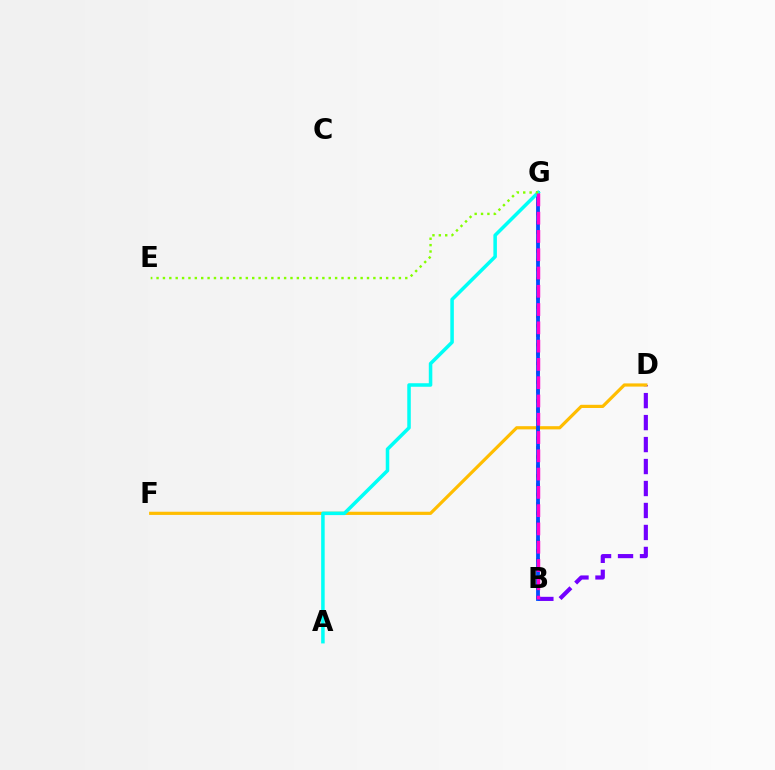{('B', 'D'): [{'color': '#7200ff', 'line_style': 'dashed', 'thickness': 2.99}], ('D', 'F'): [{'color': '#ffbd00', 'line_style': 'solid', 'thickness': 2.3}], ('B', 'G'): [{'color': '#00ff39', 'line_style': 'dotted', 'thickness': 1.62}, {'color': '#ff0000', 'line_style': 'dotted', 'thickness': 2.54}, {'color': '#004bff', 'line_style': 'solid', 'thickness': 2.74}, {'color': '#ff00cf', 'line_style': 'dashed', 'thickness': 2.48}], ('A', 'G'): [{'color': '#00fff6', 'line_style': 'solid', 'thickness': 2.54}], ('E', 'G'): [{'color': '#84ff00', 'line_style': 'dotted', 'thickness': 1.73}]}